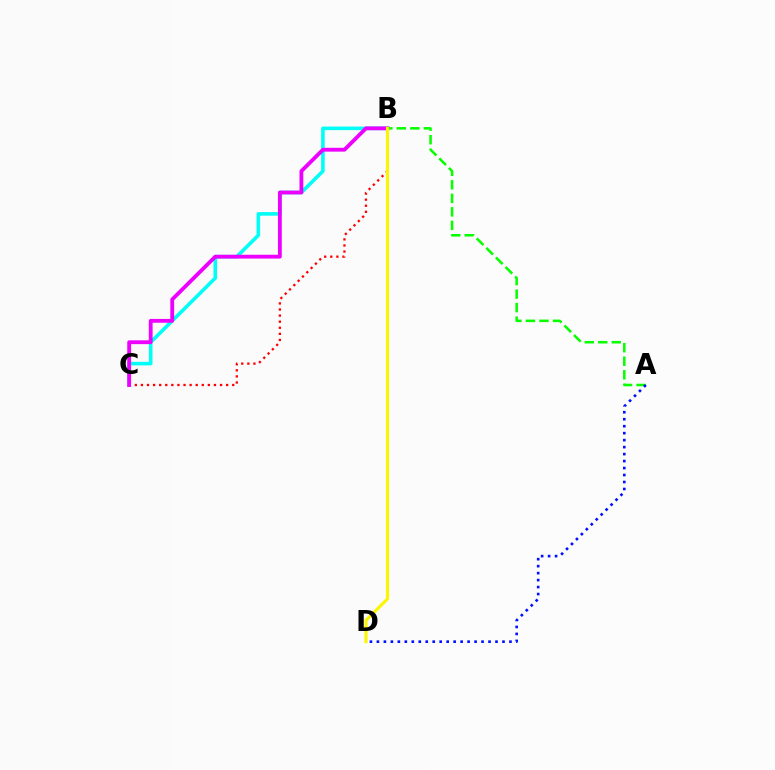{('B', 'C'): [{'color': '#00fff6', 'line_style': 'solid', 'thickness': 2.58}, {'color': '#ff0000', 'line_style': 'dotted', 'thickness': 1.65}, {'color': '#ee00ff', 'line_style': 'solid', 'thickness': 2.75}], ('A', 'B'): [{'color': '#08ff00', 'line_style': 'dashed', 'thickness': 1.84}], ('B', 'D'): [{'color': '#fcf500', 'line_style': 'solid', 'thickness': 2.24}], ('A', 'D'): [{'color': '#0010ff', 'line_style': 'dotted', 'thickness': 1.9}]}